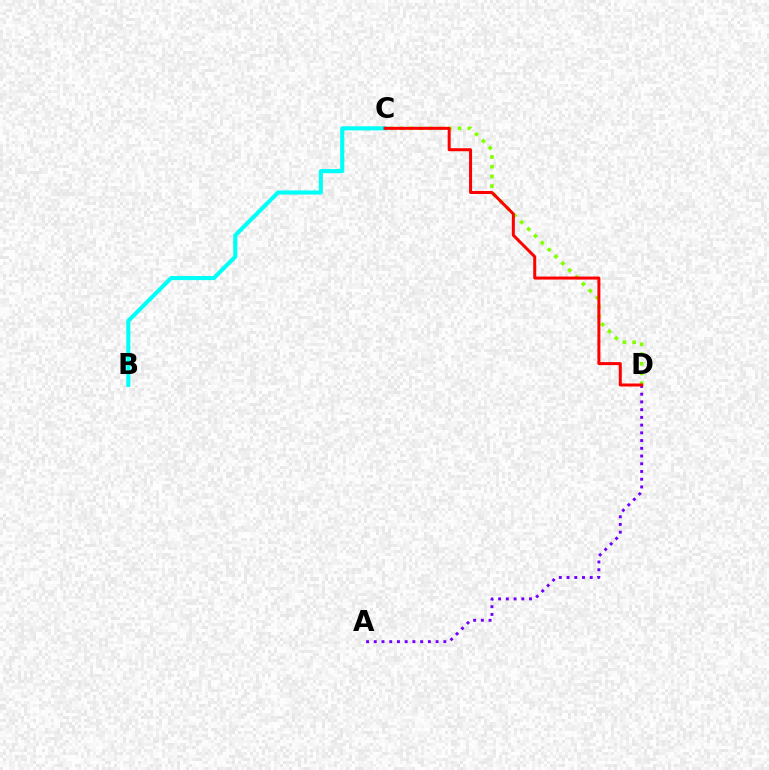{('A', 'D'): [{'color': '#7200ff', 'line_style': 'dotted', 'thickness': 2.1}], ('C', 'D'): [{'color': '#84ff00', 'line_style': 'dotted', 'thickness': 2.64}, {'color': '#ff0000', 'line_style': 'solid', 'thickness': 2.16}], ('B', 'C'): [{'color': '#00fff6', 'line_style': 'solid', 'thickness': 2.94}]}